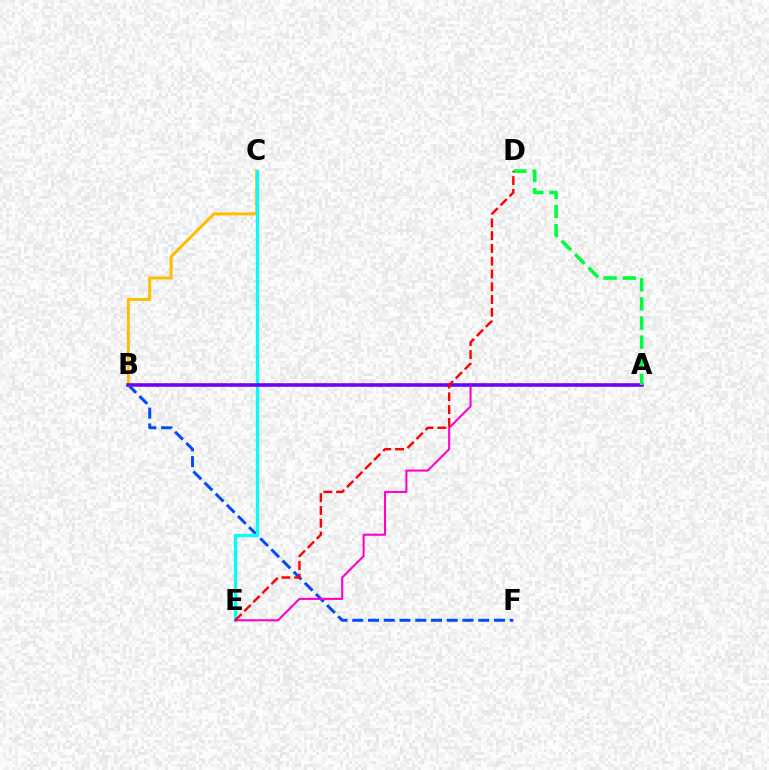{('B', 'F'): [{'color': '#004bff', 'line_style': 'dashed', 'thickness': 2.14}], ('A', 'B'): [{'color': '#84ff00', 'line_style': 'dotted', 'thickness': 2.53}, {'color': '#7200ff', 'line_style': 'solid', 'thickness': 2.56}], ('B', 'C'): [{'color': '#ffbd00', 'line_style': 'solid', 'thickness': 2.14}], ('C', 'E'): [{'color': '#00fff6', 'line_style': 'solid', 'thickness': 2.38}], ('A', 'E'): [{'color': '#ff00cf', 'line_style': 'solid', 'thickness': 1.51}], ('A', 'D'): [{'color': '#00ff39', 'line_style': 'dashed', 'thickness': 2.6}], ('D', 'E'): [{'color': '#ff0000', 'line_style': 'dashed', 'thickness': 1.74}]}